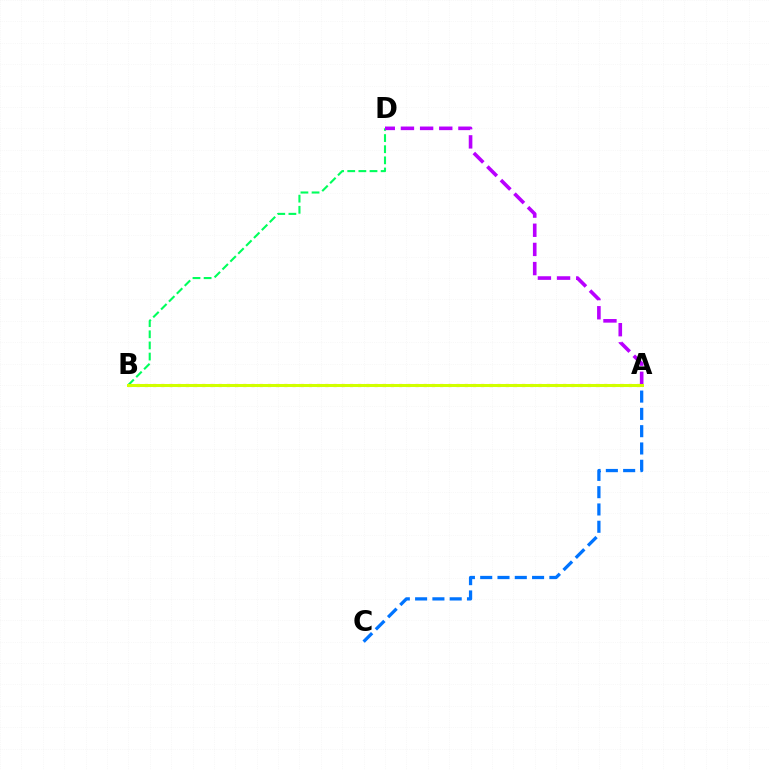{('A', 'C'): [{'color': '#0074ff', 'line_style': 'dashed', 'thickness': 2.35}], ('B', 'D'): [{'color': '#00ff5c', 'line_style': 'dashed', 'thickness': 1.51}], ('A', 'D'): [{'color': '#b900ff', 'line_style': 'dashed', 'thickness': 2.6}], ('A', 'B'): [{'color': '#ff0000', 'line_style': 'dotted', 'thickness': 2.23}, {'color': '#d1ff00', 'line_style': 'solid', 'thickness': 2.18}]}